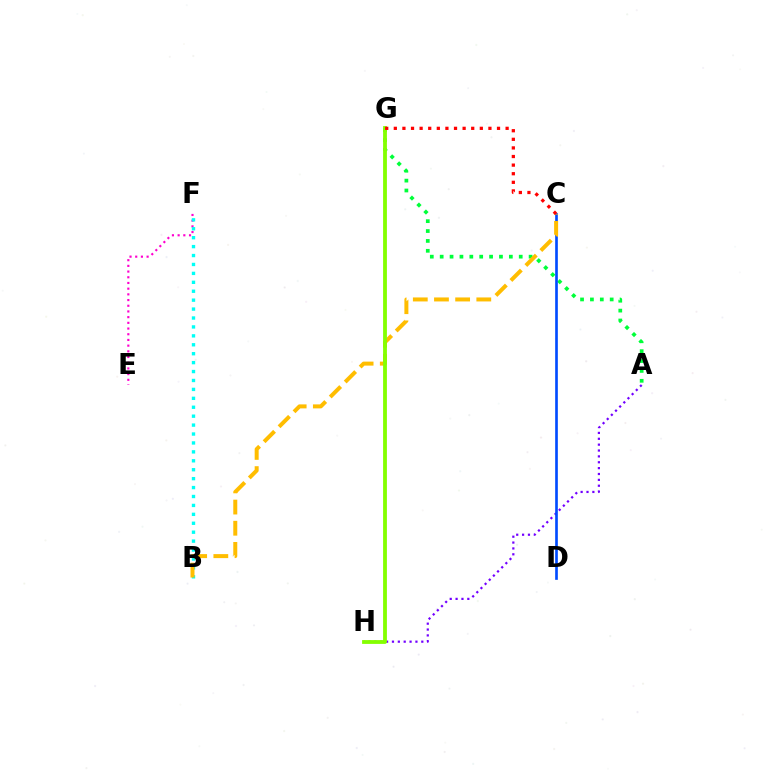{('A', 'H'): [{'color': '#7200ff', 'line_style': 'dotted', 'thickness': 1.59}], ('E', 'F'): [{'color': '#ff00cf', 'line_style': 'dotted', 'thickness': 1.55}], ('B', 'F'): [{'color': '#00fff6', 'line_style': 'dotted', 'thickness': 2.42}], ('A', 'G'): [{'color': '#00ff39', 'line_style': 'dotted', 'thickness': 2.68}], ('C', 'D'): [{'color': '#004bff', 'line_style': 'solid', 'thickness': 1.92}], ('B', 'C'): [{'color': '#ffbd00', 'line_style': 'dashed', 'thickness': 2.88}], ('G', 'H'): [{'color': '#84ff00', 'line_style': 'solid', 'thickness': 2.74}], ('C', 'G'): [{'color': '#ff0000', 'line_style': 'dotted', 'thickness': 2.34}]}